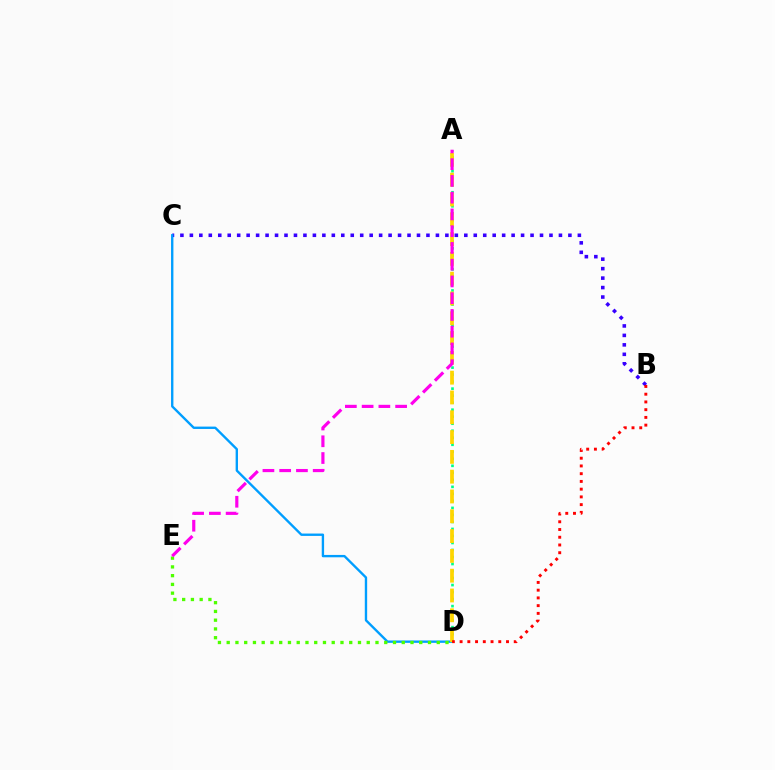{('B', 'C'): [{'color': '#3700ff', 'line_style': 'dotted', 'thickness': 2.57}], ('C', 'D'): [{'color': '#009eff', 'line_style': 'solid', 'thickness': 1.7}], ('A', 'D'): [{'color': '#00ff86', 'line_style': 'dotted', 'thickness': 1.91}, {'color': '#ffd500', 'line_style': 'dashed', 'thickness': 2.69}], ('D', 'E'): [{'color': '#4fff00', 'line_style': 'dotted', 'thickness': 2.38}], ('A', 'E'): [{'color': '#ff00ed', 'line_style': 'dashed', 'thickness': 2.28}], ('B', 'D'): [{'color': '#ff0000', 'line_style': 'dotted', 'thickness': 2.1}]}